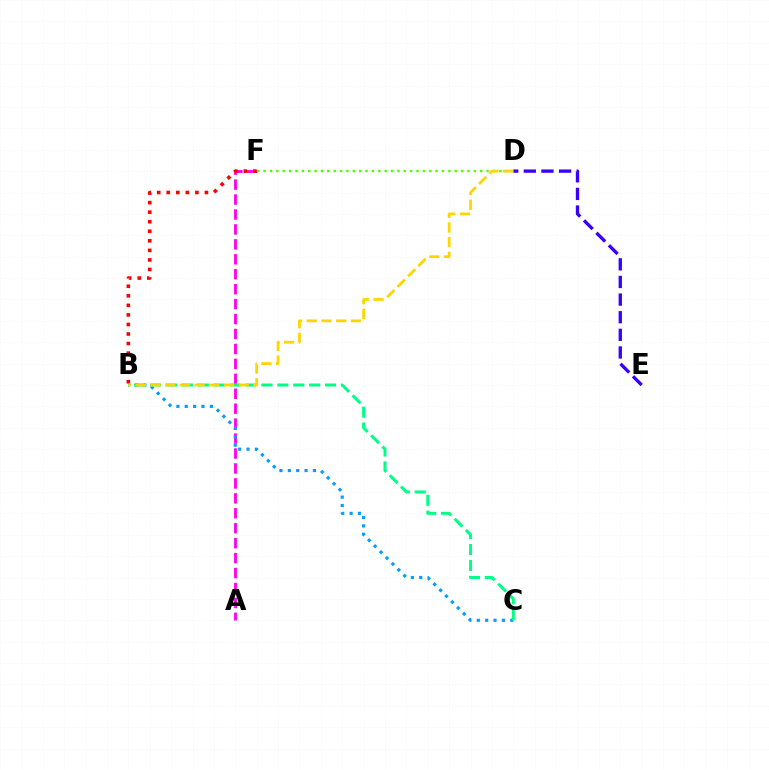{('A', 'F'): [{'color': '#ff00ed', 'line_style': 'dashed', 'thickness': 2.03}], ('D', 'F'): [{'color': '#4fff00', 'line_style': 'dotted', 'thickness': 1.73}], ('D', 'E'): [{'color': '#3700ff', 'line_style': 'dashed', 'thickness': 2.39}], ('B', 'C'): [{'color': '#009eff', 'line_style': 'dotted', 'thickness': 2.27}, {'color': '#00ff86', 'line_style': 'dashed', 'thickness': 2.16}], ('B', 'F'): [{'color': '#ff0000', 'line_style': 'dotted', 'thickness': 2.59}], ('B', 'D'): [{'color': '#ffd500', 'line_style': 'dashed', 'thickness': 2.0}]}